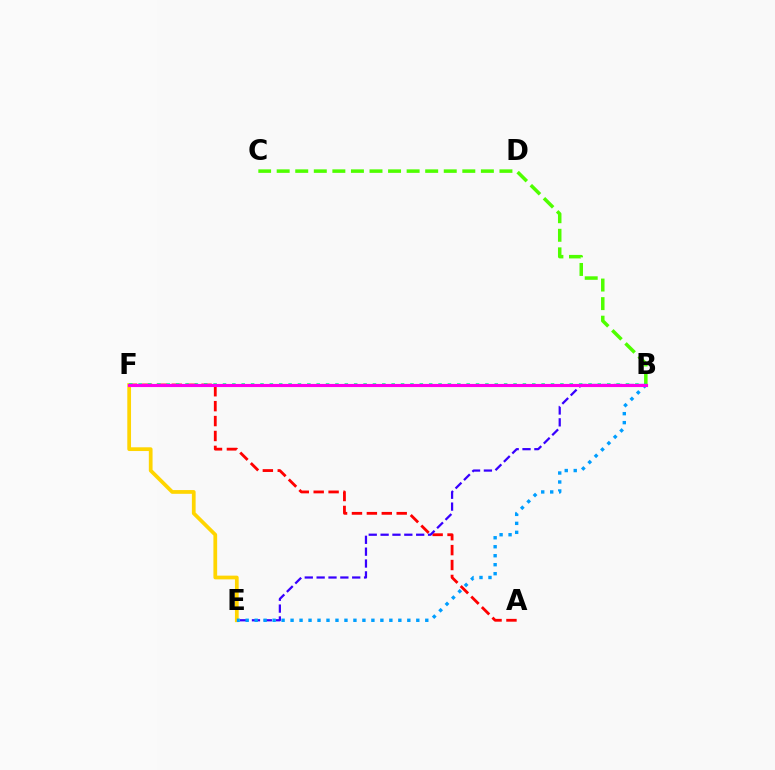{('B', 'C'): [{'color': '#4fff00', 'line_style': 'dashed', 'thickness': 2.52}], ('A', 'F'): [{'color': '#ff0000', 'line_style': 'dashed', 'thickness': 2.03}], ('E', 'F'): [{'color': '#ffd500', 'line_style': 'solid', 'thickness': 2.69}], ('B', 'E'): [{'color': '#3700ff', 'line_style': 'dashed', 'thickness': 1.61}, {'color': '#009eff', 'line_style': 'dotted', 'thickness': 2.44}], ('B', 'F'): [{'color': '#00ff86', 'line_style': 'dotted', 'thickness': 2.55}, {'color': '#ff00ed', 'line_style': 'solid', 'thickness': 2.25}]}